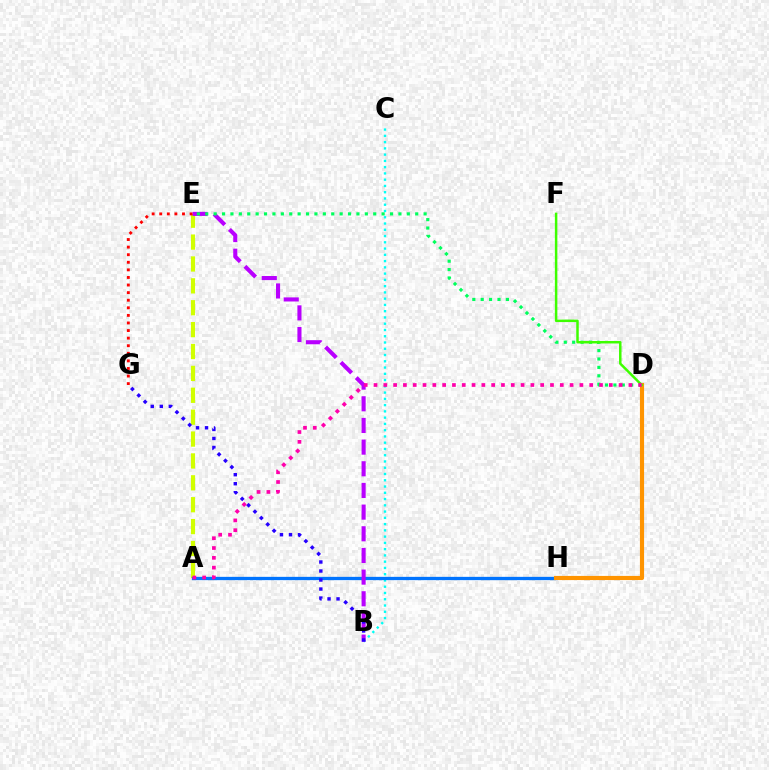{('B', 'C'): [{'color': '#00fff6', 'line_style': 'dotted', 'thickness': 1.7}], ('A', 'E'): [{'color': '#d1ff00', 'line_style': 'dashed', 'thickness': 2.97}], ('A', 'H'): [{'color': '#0074ff', 'line_style': 'solid', 'thickness': 2.37}], ('B', 'E'): [{'color': '#b900ff', 'line_style': 'dashed', 'thickness': 2.94}], ('D', 'H'): [{'color': '#ff9400', 'line_style': 'solid', 'thickness': 2.98}], ('D', 'E'): [{'color': '#00ff5c', 'line_style': 'dotted', 'thickness': 2.28}], ('B', 'G'): [{'color': '#2500ff', 'line_style': 'dotted', 'thickness': 2.45}], ('D', 'F'): [{'color': '#3dff00', 'line_style': 'solid', 'thickness': 1.79}], ('A', 'D'): [{'color': '#ff00ac', 'line_style': 'dotted', 'thickness': 2.66}], ('E', 'G'): [{'color': '#ff0000', 'line_style': 'dotted', 'thickness': 2.06}]}